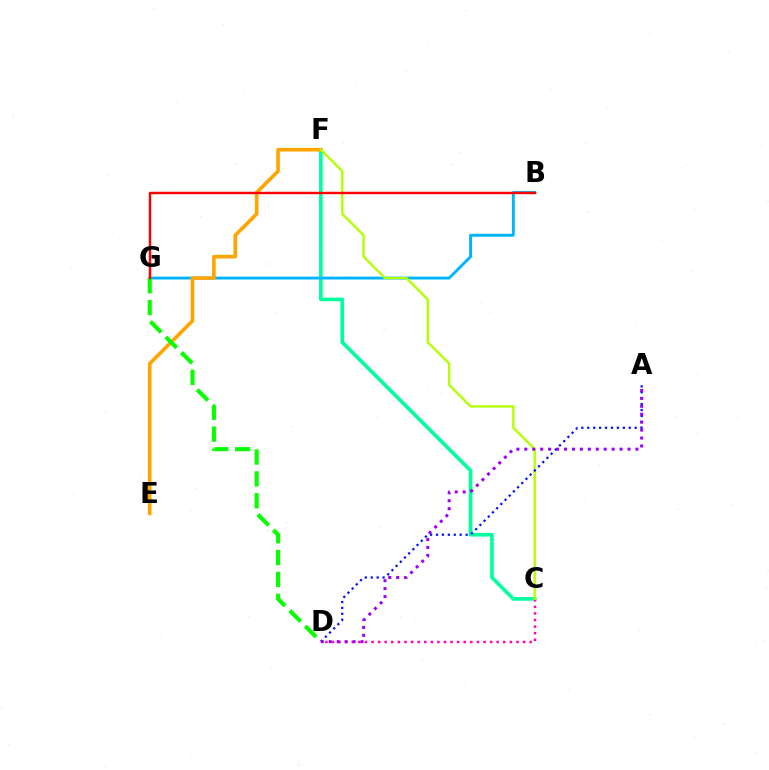{('C', 'F'): [{'color': '#00ff9d', 'line_style': 'solid', 'thickness': 2.64}, {'color': '#b3ff00', 'line_style': 'solid', 'thickness': 1.71}], ('B', 'G'): [{'color': '#00b5ff', 'line_style': 'solid', 'thickness': 2.08}, {'color': '#ff0000', 'line_style': 'solid', 'thickness': 1.76}], ('E', 'F'): [{'color': '#ffa500', 'line_style': 'solid', 'thickness': 2.63}], ('C', 'D'): [{'color': '#ff00bd', 'line_style': 'dotted', 'thickness': 1.79}], ('A', 'D'): [{'color': '#0010ff', 'line_style': 'dotted', 'thickness': 1.61}, {'color': '#9b00ff', 'line_style': 'dotted', 'thickness': 2.16}], ('D', 'G'): [{'color': '#08ff00', 'line_style': 'dashed', 'thickness': 2.97}]}